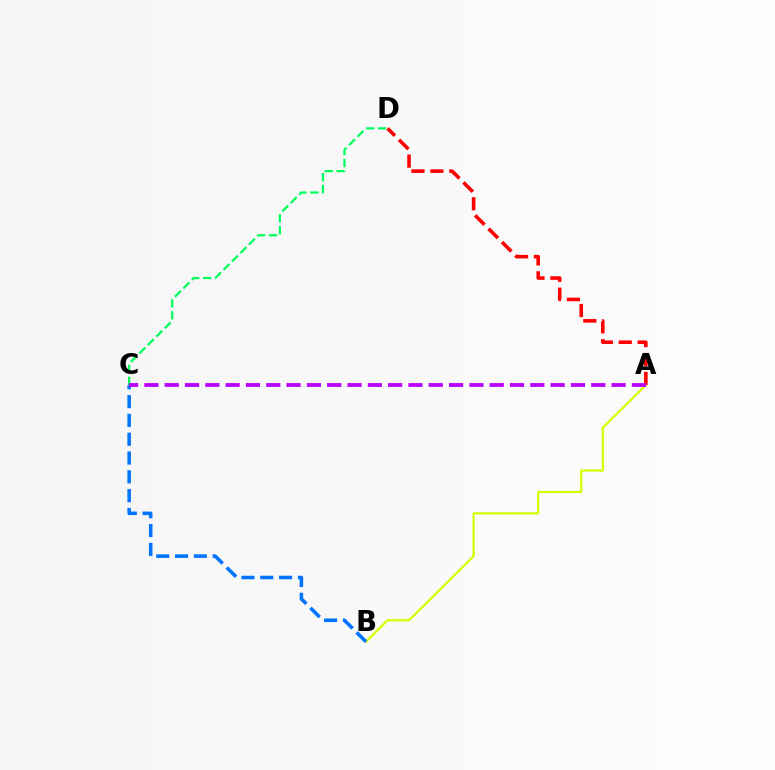{('C', 'D'): [{'color': '#00ff5c', 'line_style': 'dashed', 'thickness': 1.62}], ('A', 'B'): [{'color': '#d1ff00', 'line_style': 'solid', 'thickness': 1.59}], ('B', 'C'): [{'color': '#0074ff', 'line_style': 'dashed', 'thickness': 2.56}], ('A', 'D'): [{'color': '#ff0000', 'line_style': 'dashed', 'thickness': 2.57}], ('A', 'C'): [{'color': '#b900ff', 'line_style': 'dashed', 'thickness': 2.76}]}